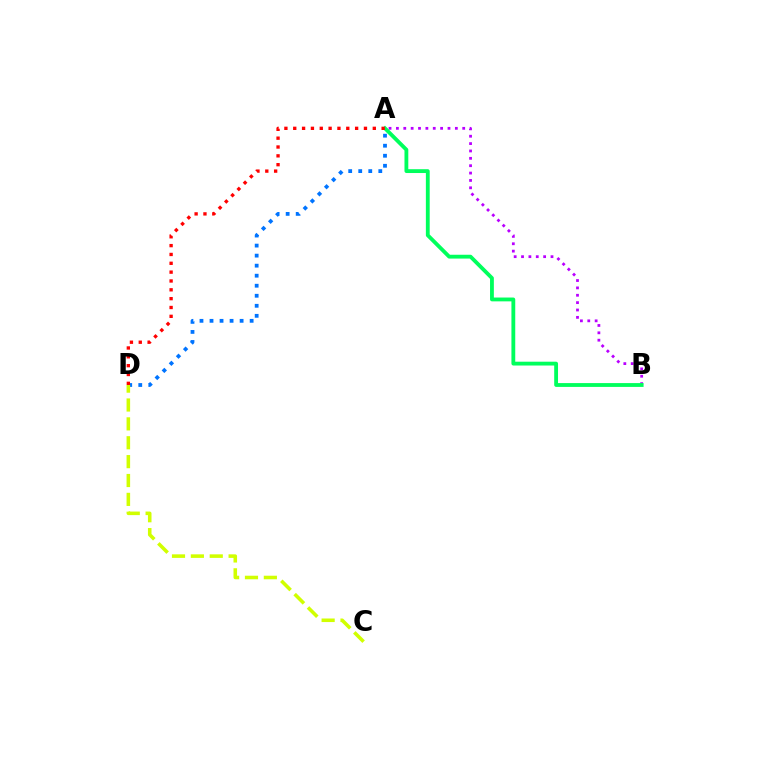{('A', 'B'): [{'color': '#b900ff', 'line_style': 'dotted', 'thickness': 2.0}, {'color': '#00ff5c', 'line_style': 'solid', 'thickness': 2.75}], ('A', 'D'): [{'color': '#0074ff', 'line_style': 'dotted', 'thickness': 2.73}, {'color': '#ff0000', 'line_style': 'dotted', 'thickness': 2.4}], ('C', 'D'): [{'color': '#d1ff00', 'line_style': 'dashed', 'thickness': 2.56}]}